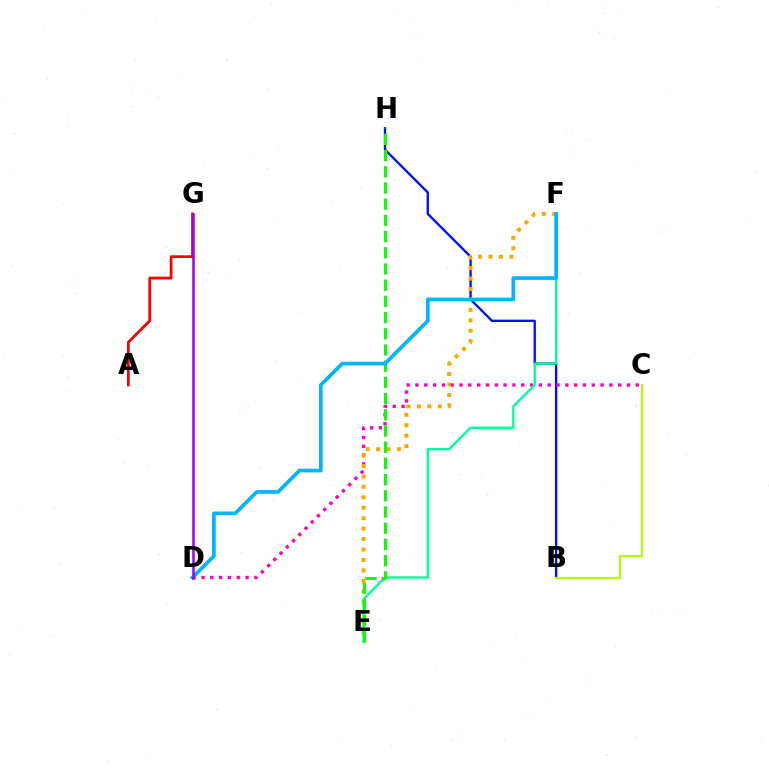{('B', 'H'): [{'color': '#0010ff', 'line_style': 'solid', 'thickness': 1.69}], ('C', 'D'): [{'color': '#ff00bd', 'line_style': 'dotted', 'thickness': 2.4}], ('E', 'F'): [{'color': '#ffa500', 'line_style': 'dotted', 'thickness': 2.84}, {'color': '#00ff9d', 'line_style': 'solid', 'thickness': 1.72}], ('E', 'H'): [{'color': '#08ff00', 'line_style': 'dashed', 'thickness': 2.2}], ('D', 'F'): [{'color': '#00b5ff', 'line_style': 'solid', 'thickness': 2.65}], ('B', 'C'): [{'color': '#b3ff00', 'line_style': 'solid', 'thickness': 1.57}], ('A', 'G'): [{'color': '#ff0000', 'line_style': 'solid', 'thickness': 1.98}], ('D', 'G'): [{'color': '#9b00ff', 'line_style': 'solid', 'thickness': 1.82}]}